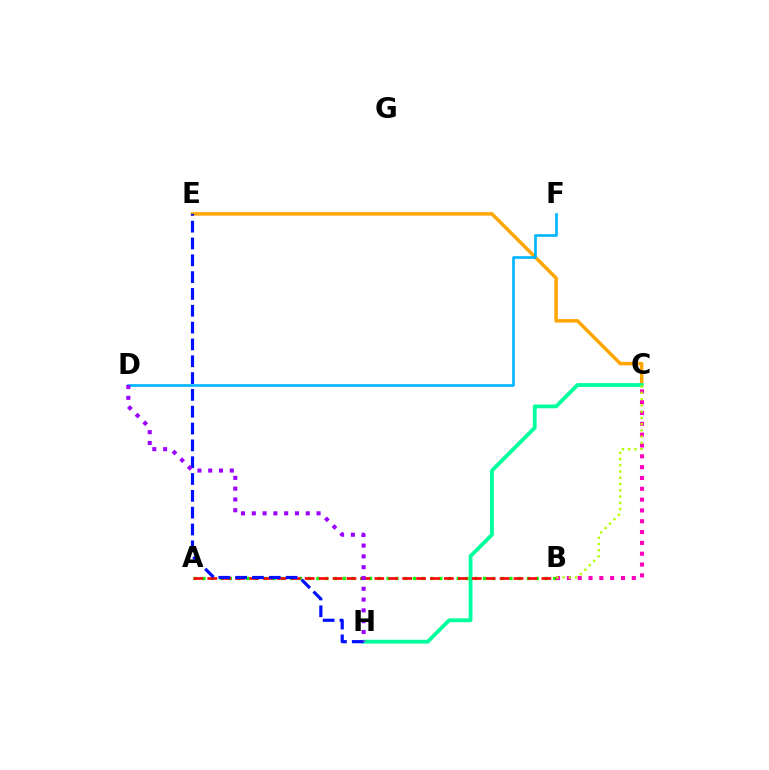{('C', 'E'): [{'color': '#ffa500', 'line_style': 'solid', 'thickness': 2.5}], ('C', 'H'): [{'color': '#00ff9d', 'line_style': 'solid', 'thickness': 2.74}], ('D', 'F'): [{'color': '#00b5ff', 'line_style': 'solid', 'thickness': 1.91}], ('A', 'B'): [{'color': '#08ff00', 'line_style': 'dotted', 'thickness': 2.38}, {'color': '#ff0000', 'line_style': 'dashed', 'thickness': 1.89}], ('B', 'C'): [{'color': '#ff00bd', 'line_style': 'dotted', 'thickness': 2.94}, {'color': '#b3ff00', 'line_style': 'dotted', 'thickness': 1.7}], ('E', 'H'): [{'color': '#0010ff', 'line_style': 'dashed', 'thickness': 2.29}], ('D', 'H'): [{'color': '#9b00ff', 'line_style': 'dotted', 'thickness': 2.93}]}